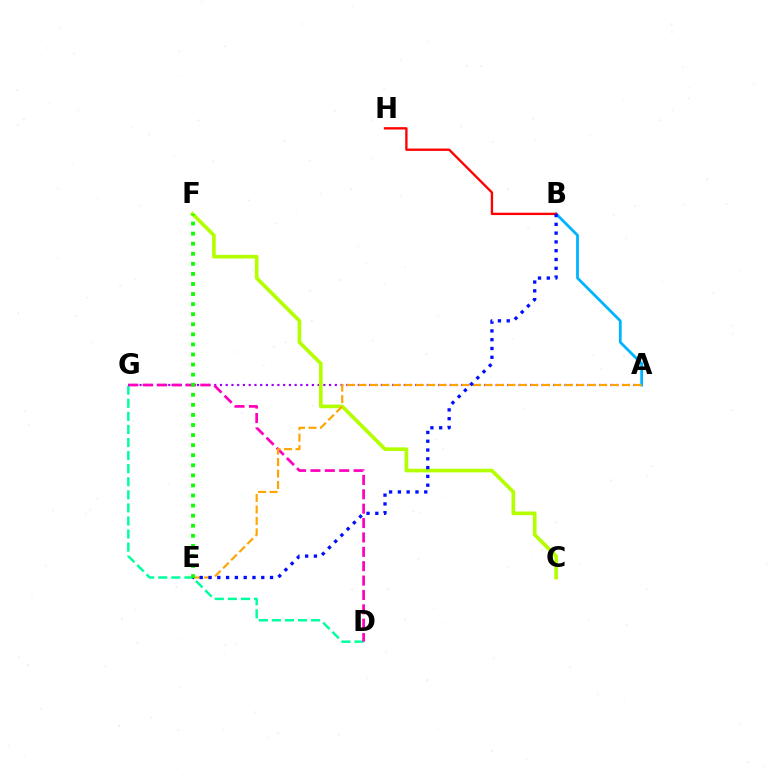{('A', 'G'): [{'color': '#9b00ff', 'line_style': 'dotted', 'thickness': 1.56}], ('D', 'G'): [{'color': '#00ff9d', 'line_style': 'dashed', 'thickness': 1.78}, {'color': '#ff00bd', 'line_style': 'dashed', 'thickness': 1.95}], ('A', 'B'): [{'color': '#00b5ff', 'line_style': 'solid', 'thickness': 2.02}], ('C', 'F'): [{'color': '#b3ff00', 'line_style': 'solid', 'thickness': 2.63}], ('A', 'E'): [{'color': '#ffa500', 'line_style': 'dashed', 'thickness': 1.56}], ('B', 'H'): [{'color': '#ff0000', 'line_style': 'solid', 'thickness': 1.68}], ('B', 'E'): [{'color': '#0010ff', 'line_style': 'dotted', 'thickness': 2.39}], ('E', 'F'): [{'color': '#08ff00', 'line_style': 'dotted', 'thickness': 2.74}]}